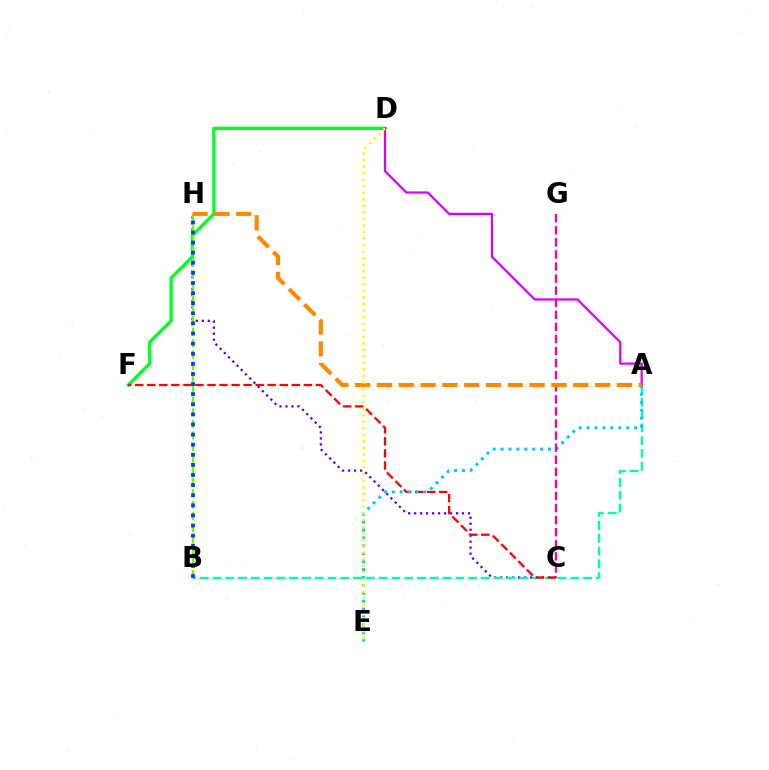{('C', 'H'): [{'color': '#4f00ff', 'line_style': 'dotted', 'thickness': 1.63}], ('D', 'F'): [{'color': '#00ff27', 'line_style': 'solid', 'thickness': 2.37}], ('A', 'D'): [{'color': '#d600ff', 'line_style': 'solid', 'thickness': 1.6}], ('A', 'B'): [{'color': '#00ffaf', 'line_style': 'dashed', 'thickness': 1.74}], ('B', 'H'): [{'color': '#66ff00', 'line_style': 'dashed', 'thickness': 1.57}, {'color': '#003fff', 'line_style': 'dotted', 'thickness': 2.75}], ('C', 'F'): [{'color': '#ff0000', 'line_style': 'dashed', 'thickness': 1.64}], ('A', 'E'): [{'color': '#00c7ff', 'line_style': 'dotted', 'thickness': 2.15}], ('C', 'G'): [{'color': '#ff00a0', 'line_style': 'dashed', 'thickness': 1.64}], ('A', 'H'): [{'color': '#ff8800', 'line_style': 'dashed', 'thickness': 2.96}], ('D', 'E'): [{'color': '#eeff00', 'line_style': 'dotted', 'thickness': 1.78}]}